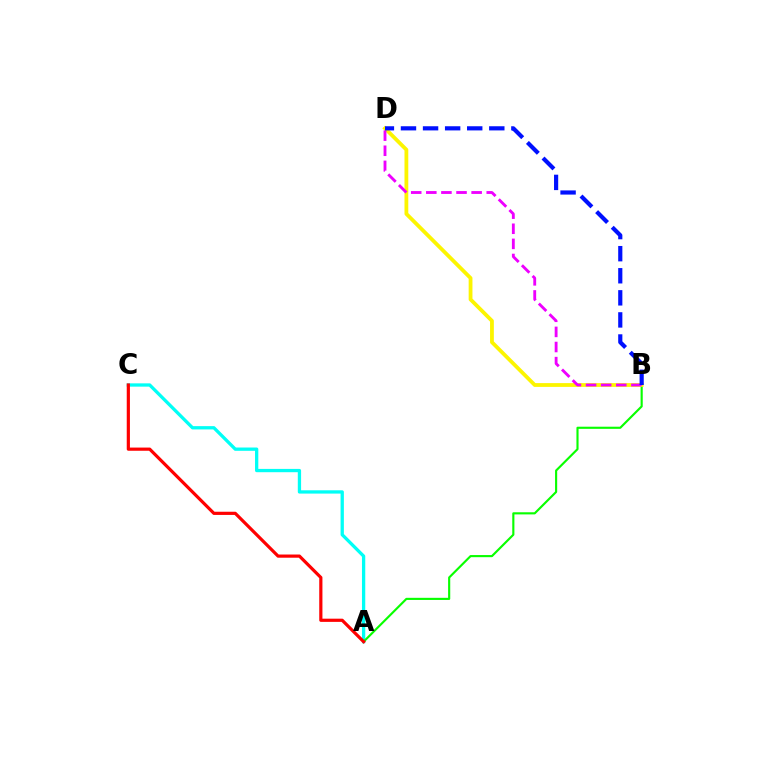{('A', 'C'): [{'color': '#00fff6', 'line_style': 'solid', 'thickness': 2.37}, {'color': '#ff0000', 'line_style': 'solid', 'thickness': 2.3}], ('A', 'B'): [{'color': '#08ff00', 'line_style': 'solid', 'thickness': 1.54}], ('B', 'D'): [{'color': '#fcf500', 'line_style': 'solid', 'thickness': 2.73}, {'color': '#ee00ff', 'line_style': 'dashed', 'thickness': 2.05}, {'color': '#0010ff', 'line_style': 'dashed', 'thickness': 3.0}]}